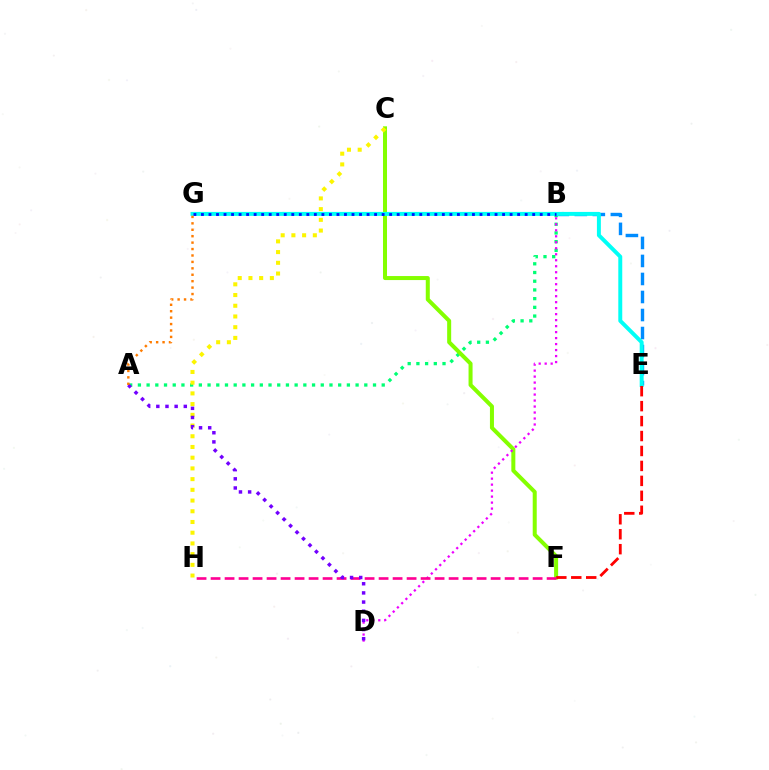{('B', 'G'): [{'color': '#08ff00', 'line_style': 'dotted', 'thickness': 1.64}, {'color': '#0010ff', 'line_style': 'dotted', 'thickness': 2.05}], ('A', 'B'): [{'color': '#00ff74', 'line_style': 'dotted', 'thickness': 2.37}], ('C', 'F'): [{'color': '#84ff00', 'line_style': 'solid', 'thickness': 2.89}], ('B', 'E'): [{'color': '#008cff', 'line_style': 'dashed', 'thickness': 2.45}], ('E', 'G'): [{'color': '#00fff6', 'line_style': 'solid', 'thickness': 2.84}], ('E', 'F'): [{'color': '#ff0000', 'line_style': 'dashed', 'thickness': 2.03}], ('B', 'D'): [{'color': '#ee00ff', 'line_style': 'dotted', 'thickness': 1.63}], ('C', 'H'): [{'color': '#fcf500', 'line_style': 'dotted', 'thickness': 2.91}], ('F', 'H'): [{'color': '#ff0094', 'line_style': 'dashed', 'thickness': 1.9}], ('A', 'D'): [{'color': '#7200ff', 'line_style': 'dotted', 'thickness': 2.49}], ('A', 'G'): [{'color': '#ff7c00', 'line_style': 'dotted', 'thickness': 1.75}]}